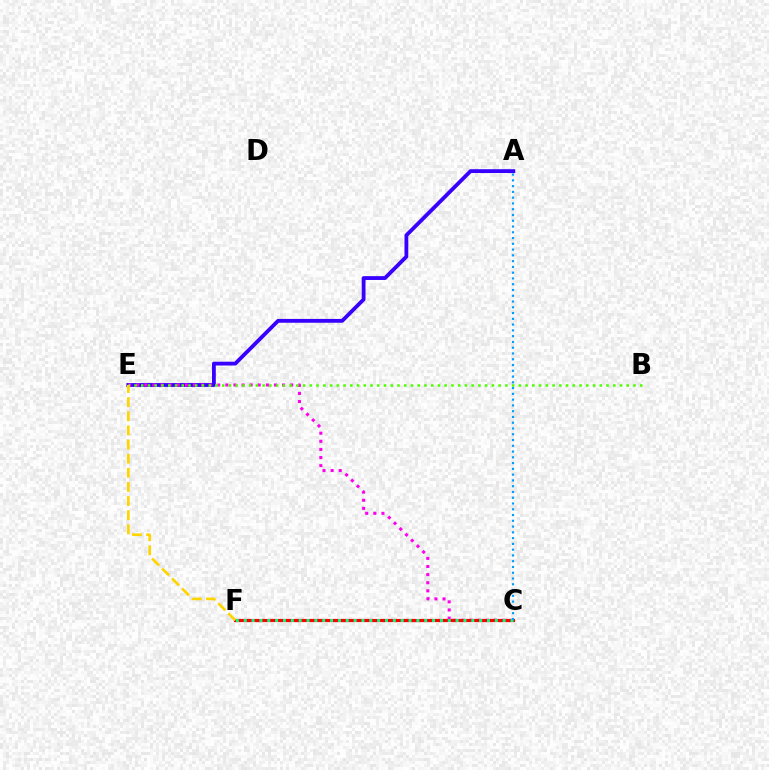{('A', 'E'): [{'color': '#3700ff', 'line_style': 'solid', 'thickness': 2.75}], ('C', 'E'): [{'color': '#ff00ed', 'line_style': 'dotted', 'thickness': 2.2}], ('C', 'F'): [{'color': '#ff0000', 'line_style': 'solid', 'thickness': 2.3}, {'color': '#00ff86', 'line_style': 'dotted', 'thickness': 2.13}], ('B', 'E'): [{'color': '#4fff00', 'line_style': 'dotted', 'thickness': 1.83}], ('E', 'F'): [{'color': '#ffd500', 'line_style': 'dashed', 'thickness': 1.92}], ('A', 'C'): [{'color': '#009eff', 'line_style': 'dotted', 'thickness': 1.57}]}